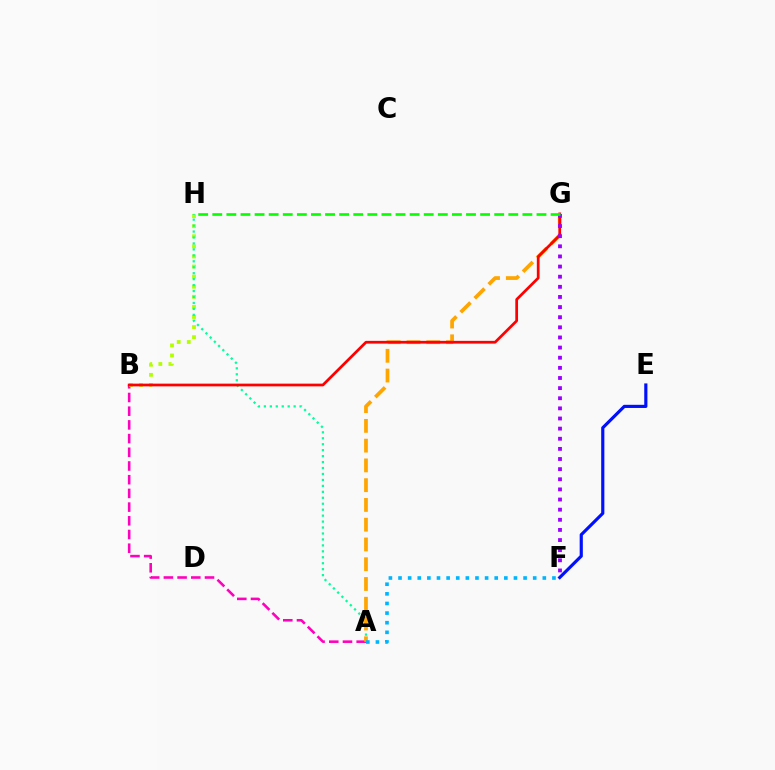{('A', 'B'): [{'color': '#ff00bd', 'line_style': 'dashed', 'thickness': 1.86}], ('B', 'H'): [{'color': '#b3ff00', 'line_style': 'dotted', 'thickness': 2.74}], ('A', 'H'): [{'color': '#00ff9d', 'line_style': 'dotted', 'thickness': 1.62}], ('E', 'F'): [{'color': '#0010ff', 'line_style': 'solid', 'thickness': 2.28}], ('A', 'G'): [{'color': '#ffa500', 'line_style': 'dashed', 'thickness': 2.68}], ('A', 'F'): [{'color': '#00b5ff', 'line_style': 'dotted', 'thickness': 2.61}], ('B', 'G'): [{'color': '#ff0000', 'line_style': 'solid', 'thickness': 1.97}], ('F', 'G'): [{'color': '#9b00ff', 'line_style': 'dotted', 'thickness': 2.75}], ('G', 'H'): [{'color': '#08ff00', 'line_style': 'dashed', 'thickness': 1.91}]}